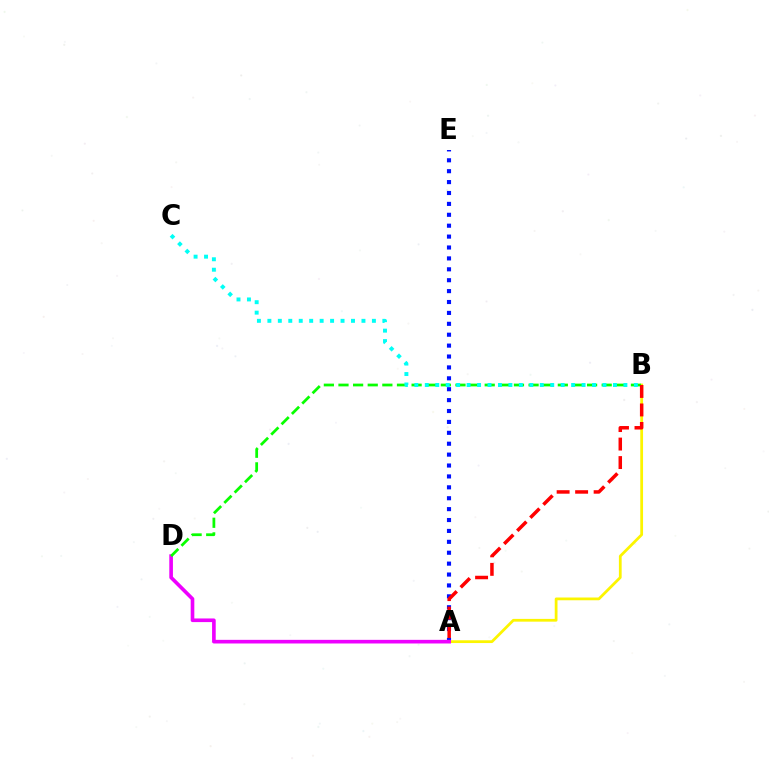{('A', 'E'): [{'color': '#0010ff', 'line_style': 'dotted', 'thickness': 2.96}], ('A', 'B'): [{'color': '#fcf500', 'line_style': 'solid', 'thickness': 1.99}, {'color': '#ff0000', 'line_style': 'dashed', 'thickness': 2.51}], ('A', 'D'): [{'color': '#ee00ff', 'line_style': 'solid', 'thickness': 2.62}], ('B', 'D'): [{'color': '#08ff00', 'line_style': 'dashed', 'thickness': 1.99}], ('B', 'C'): [{'color': '#00fff6', 'line_style': 'dotted', 'thickness': 2.84}]}